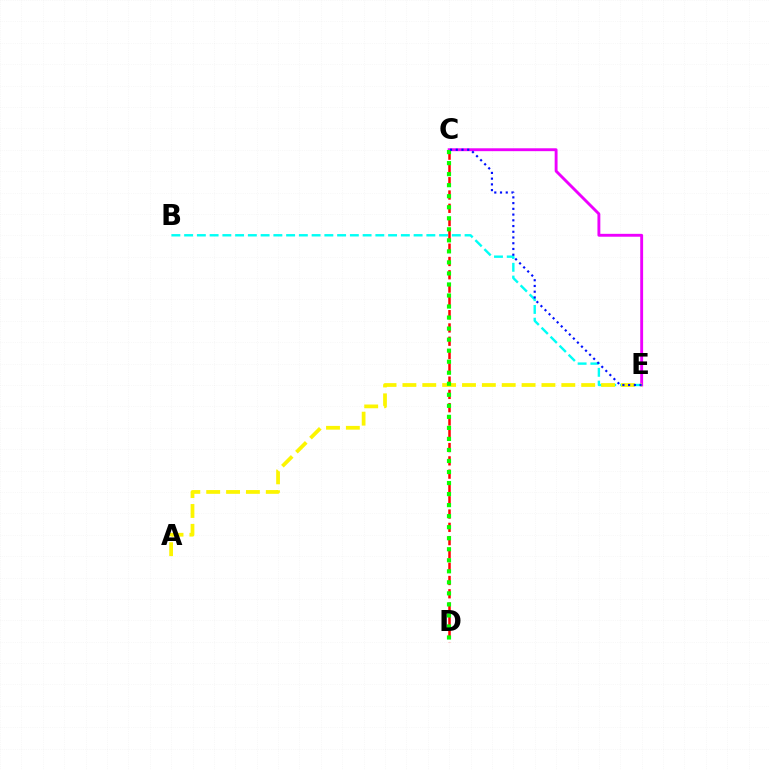{('C', 'E'): [{'color': '#ee00ff', 'line_style': 'solid', 'thickness': 2.08}, {'color': '#0010ff', 'line_style': 'dotted', 'thickness': 1.56}], ('C', 'D'): [{'color': '#ff0000', 'line_style': 'dashed', 'thickness': 1.81}, {'color': '#08ff00', 'line_style': 'dotted', 'thickness': 3.0}], ('B', 'E'): [{'color': '#00fff6', 'line_style': 'dashed', 'thickness': 1.73}], ('A', 'E'): [{'color': '#fcf500', 'line_style': 'dashed', 'thickness': 2.7}]}